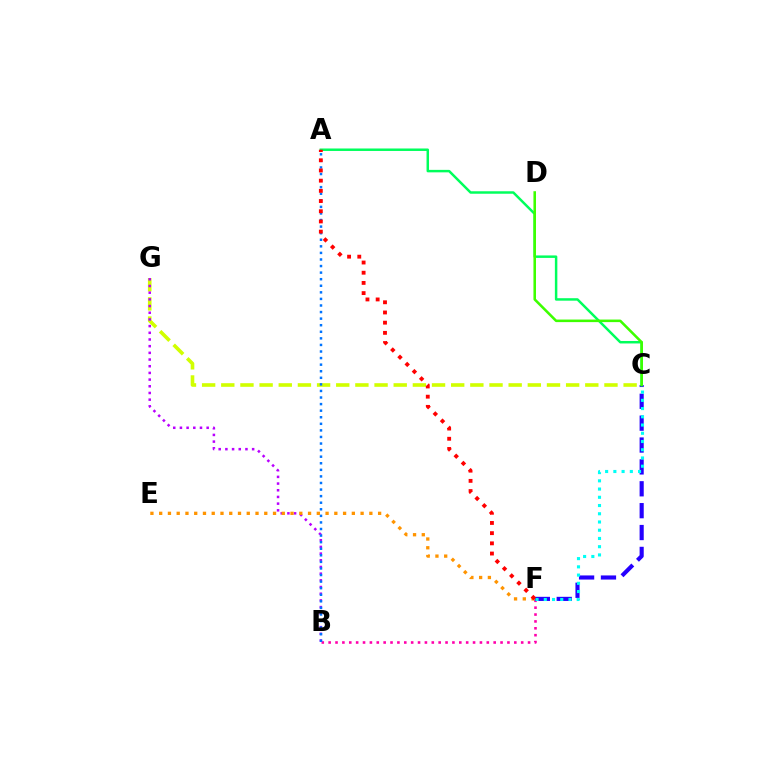{('B', 'F'): [{'color': '#ff00ac', 'line_style': 'dotted', 'thickness': 1.87}], ('C', 'F'): [{'color': '#2500ff', 'line_style': 'dashed', 'thickness': 2.97}, {'color': '#00fff6', 'line_style': 'dotted', 'thickness': 2.24}], ('A', 'C'): [{'color': '#00ff5c', 'line_style': 'solid', 'thickness': 1.78}], ('C', 'G'): [{'color': '#d1ff00', 'line_style': 'dashed', 'thickness': 2.6}], ('B', 'G'): [{'color': '#b900ff', 'line_style': 'dotted', 'thickness': 1.82}], ('A', 'B'): [{'color': '#0074ff', 'line_style': 'dotted', 'thickness': 1.79}], ('E', 'F'): [{'color': '#ff9400', 'line_style': 'dotted', 'thickness': 2.38}], ('A', 'F'): [{'color': '#ff0000', 'line_style': 'dotted', 'thickness': 2.77}], ('C', 'D'): [{'color': '#3dff00', 'line_style': 'solid', 'thickness': 1.84}]}